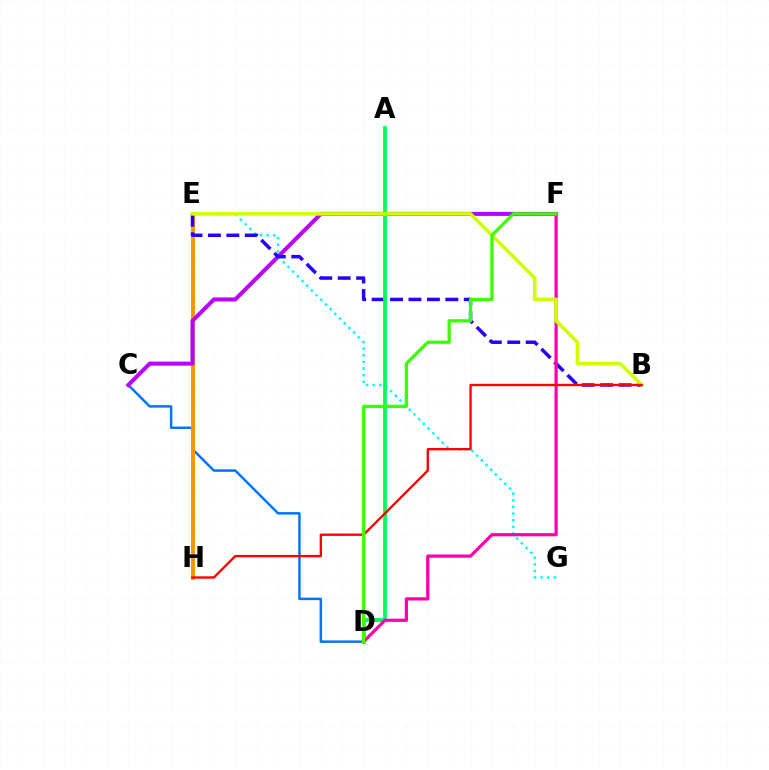{('C', 'D'): [{'color': '#0074ff', 'line_style': 'solid', 'thickness': 1.79}], ('E', 'H'): [{'color': '#ff9400', 'line_style': 'solid', 'thickness': 2.81}], ('C', 'F'): [{'color': '#b900ff', 'line_style': 'solid', 'thickness': 2.9}], ('E', 'G'): [{'color': '#00fff6', 'line_style': 'dotted', 'thickness': 1.8}], ('B', 'E'): [{'color': '#2500ff', 'line_style': 'dashed', 'thickness': 2.5}, {'color': '#d1ff00', 'line_style': 'solid', 'thickness': 2.57}], ('A', 'D'): [{'color': '#00ff5c', 'line_style': 'solid', 'thickness': 2.71}], ('D', 'F'): [{'color': '#ff00ac', 'line_style': 'solid', 'thickness': 2.3}, {'color': '#3dff00', 'line_style': 'solid', 'thickness': 2.36}], ('B', 'H'): [{'color': '#ff0000', 'line_style': 'solid', 'thickness': 1.69}]}